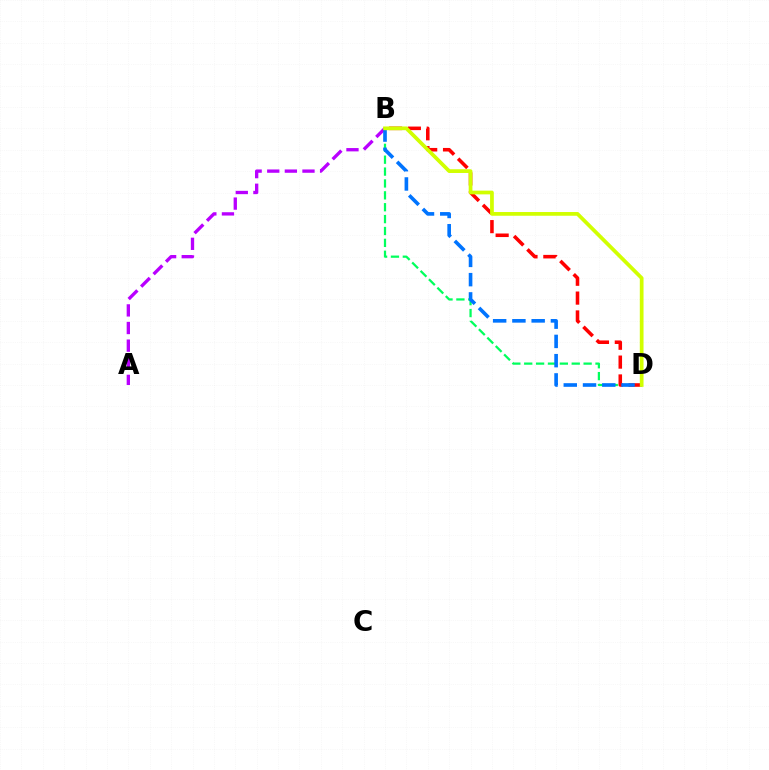{('B', 'D'): [{'color': '#00ff5c', 'line_style': 'dashed', 'thickness': 1.61}, {'color': '#ff0000', 'line_style': 'dashed', 'thickness': 2.56}, {'color': '#0074ff', 'line_style': 'dashed', 'thickness': 2.62}, {'color': '#d1ff00', 'line_style': 'solid', 'thickness': 2.69}], ('A', 'B'): [{'color': '#b900ff', 'line_style': 'dashed', 'thickness': 2.39}]}